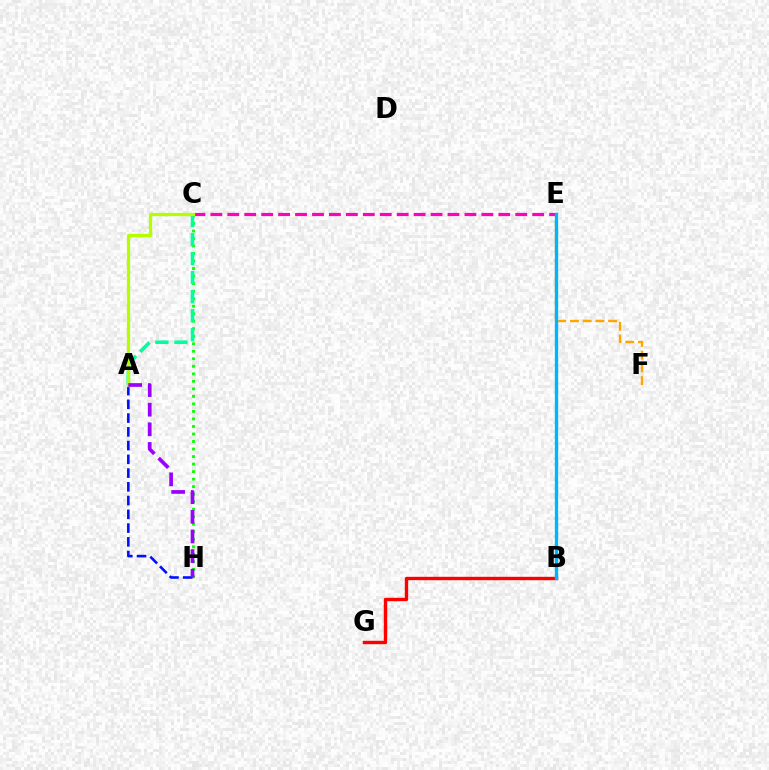{('C', 'H'): [{'color': '#08ff00', 'line_style': 'dotted', 'thickness': 2.04}], ('E', 'F'): [{'color': '#ffa500', 'line_style': 'dashed', 'thickness': 1.73}], ('C', 'E'): [{'color': '#ff00bd', 'line_style': 'dashed', 'thickness': 2.3}], ('B', 'G'): [{'color': '#ff0000', 'line_style': 'solid', 'thickness': 2.44}], ('A', 'H'): [{'color': '#0010ff', 'line_style': 'dashed', 'thickness': 1.87}, {'color': '#9b00ff', 'line_style': 'dashed', 'thickness': 2.67}], ('A', 'C'): [{'color': '#00ff9d', 'line_style': 'dashed', 'thickness': 2.59}, {'color': '#b3ff00', 'line_style': 'solid', 'thickness': 2.35}], ('B', 'E'): [{'color': '#00b5ff', 'line_style': 'solid', 'thickness': 2.42}]}